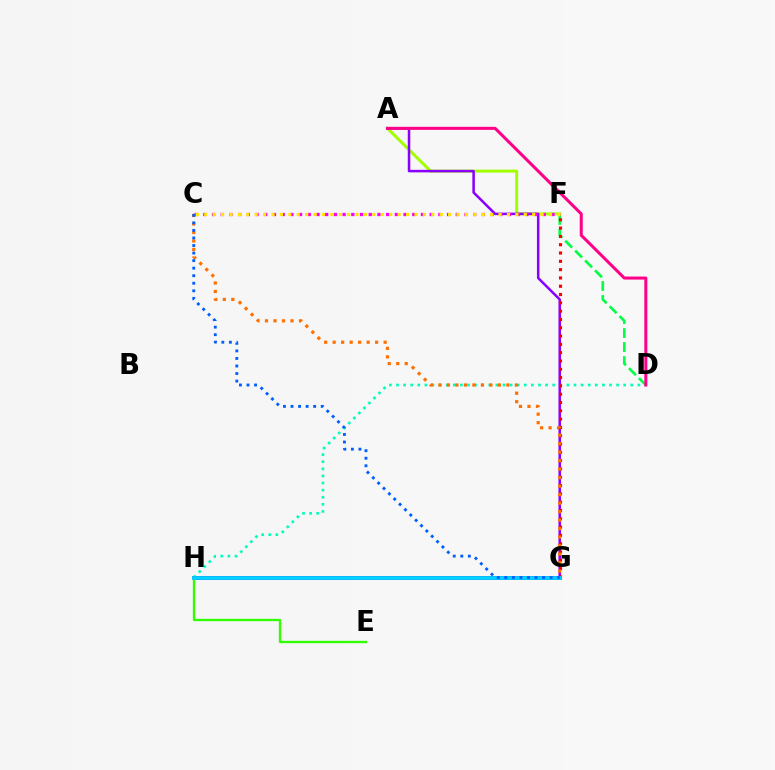{('A', 'F'): [{'color': '#a2ff00', 'line_style': 'solid', 'thickness': 2.16}], ('D', 'F'): [{'color': '#00ff45', 'line_style': 'dashed', 'thickness': 1.9}], ('D', 'H'): [{'color': '#00ffbb', 'line_style': 'dotted', 'thickness': 1.93}], ('G', 'H'): [{'color': '#1900ff', 'line_style': 'solid', 'thickness': 2.55}, {'color': '#00d3ff', 'line_style': 'solid', 'thickness': 2.65}], ('A', 'G'): [{'color': '#8a00ff', 'line_style': 'solid', 'thickness': 1.81}], ('F', 'G'): [{'color': '#ff0000', 'line_style': 'dotted', 'thickness': 2.26}], ('C', 'F'): [{'color': '#fa00f9', 'line_style': 'dotted', 'thickness': 2.37}, {'color': '#ffe600', 'line_style': 'dotted', 'thickness': 2.28}], ('A', 'D'): [{'color': '#ff0088', 'line_style': 'solid', 'thickness': 2.18}], ('E', 'H'): [{'color': '#31ff00', 'line_style': 'solid', 'thickness': 1.68}], ('C', 'G'): [{'color': '#ff7000', 'line_style': 'dotted', 'thickness': 2.31}, {'color': '#005dff', 'line_style': 'dotted', 'thickness': 2.05}]}